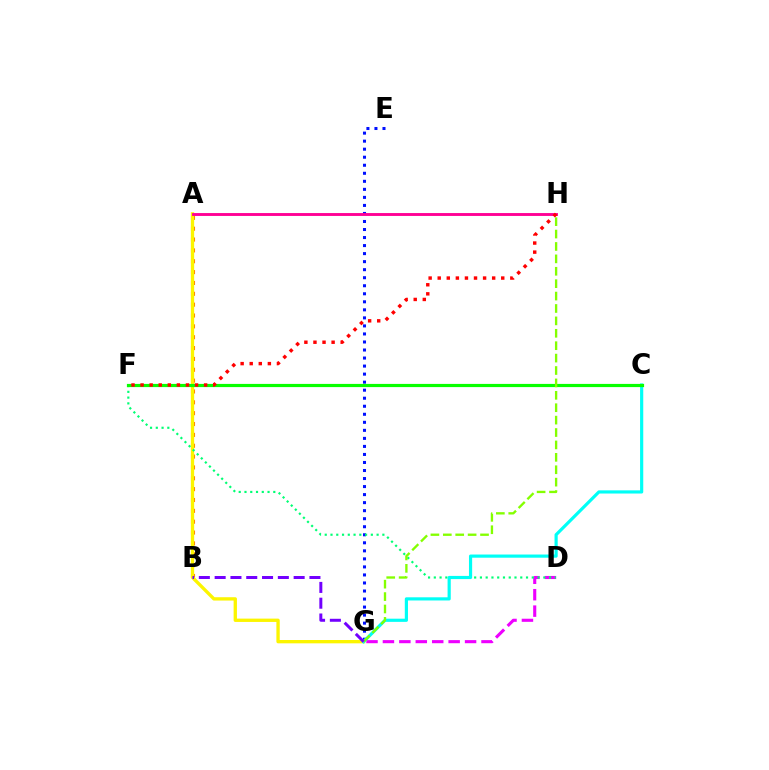{('A', 'B'): [{'color': '#ff7c00', 'line_style': 'dotted', 'thickness': 2.95}], ('E', 'G'): [{'color': '#0010ff', 'line_style': 'dotted', 'thickness': 2.18}], ('D', 'G'): [{'color': '#ee00ff', 'line_style': 'dashed', 'thickness': 2.23}], ('A', 'G'): [{'color': '#fcf500', 'line_style': 'solid', 'thickness': 2.4}], ('A', 'H'): [{'color': '#ff0094', 'line_style': 'solid', 'thickness': 2.08}], ('C', 'F'): [{'color': '#008cff', 'line_style': 'solid', 'thickness': 2.0}, {'color': '#08ff00', 'line_style': 'solid', 'thickness': 2.3}], ('D', 'F'): [{'color': '#00ff74', 'line_style': 'dotted', 'thickness': 1.57}], ('C', 'G'): [{'color': '#00fff6', 'line_style': 'solid', 'thickness': 2.29}], ('G', 'H'): [{'color': '#84ff00', 'line_style': 'dashed', 'thickness': 1.69}], ('F', 'H'): [{'color': '#ff0000', 'line_style': 'dotted', 'thickness': 2.47}], ('B', 'G'): [{'color': '#7200ff', 'line_style': 'dashed', 'thickness': 2.15}]}